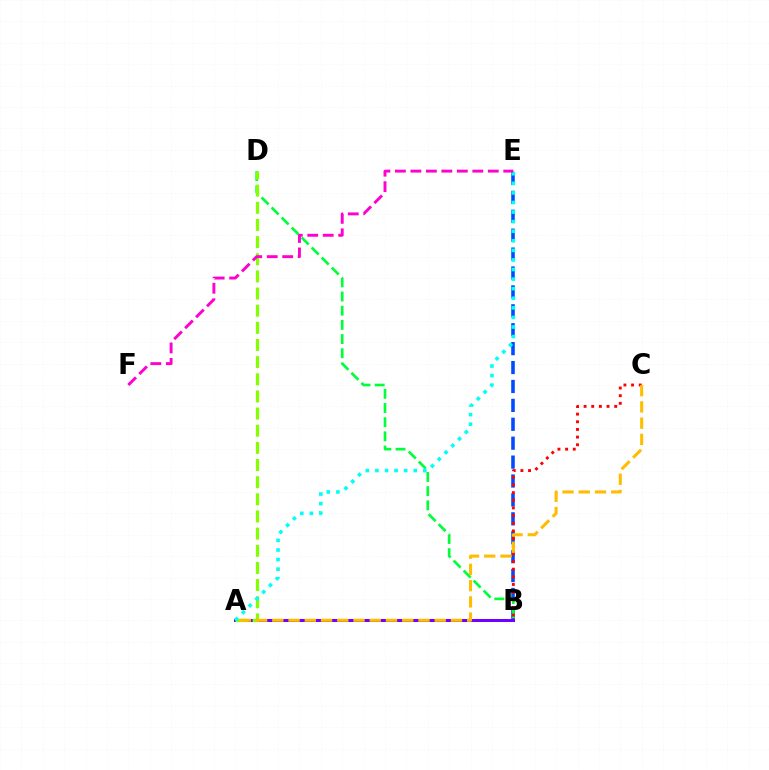{('B', 'E'): [{'color': '#004bff', 'line_style': 'dashed', 'thickness': 2.57}], ('A', 'B'): [{'color': '#7200ff', 'line_style': 'solid', 'thickness': 2.15}], ('B', 'D'): [{'color': '#00ff39', 'line_style': 'dashed', 'thickness': 1.93}], ('A', 'D'): [{'color': '#84ff00', 'line_style': 'dashed', 'thickness': 2.33}], ('A', 'E'): [{'color': '#00fff6', 'line_style': 'dotted', 'thickness': 2.6}], ('B', 'C'): [{'color': '#ff0000', 'line_style': 'dotted', 'thickness': 2.08}], ('A', 'C'): [{'color': '#ffbd00', 'line_style': 'dashed', 'thickness': 2.21}], ('E', 'F'): [{'color': '#ff00cf', 'line_style': 'dashed', 'thickness': 2.1}]}